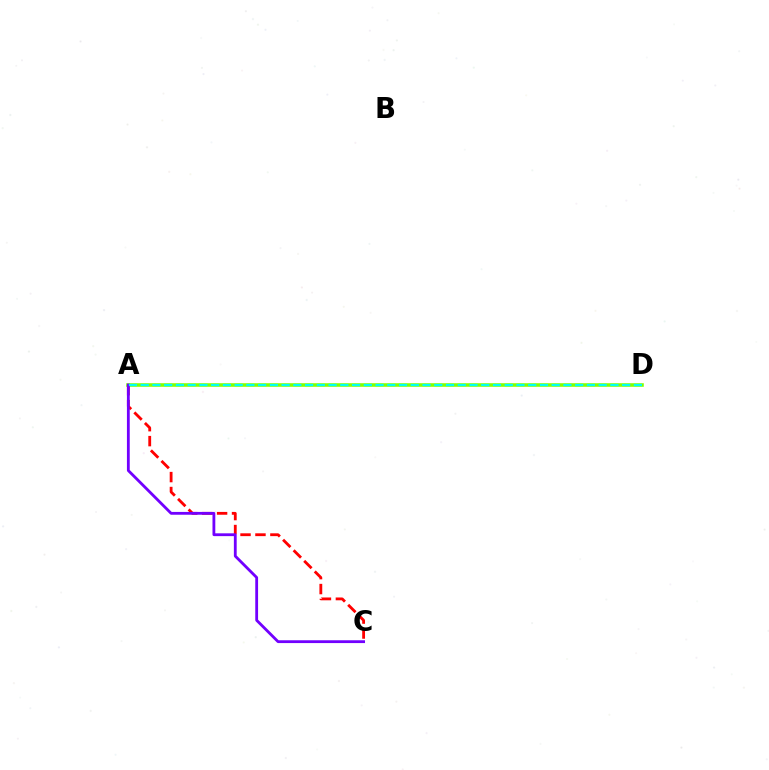{('A', 'D'): [{'color': '#84ff00', 'line_style': 'solid', 'thickness': 2.57}, {'color': '#00fff6', 'line_style': 'dashed', 'thickness': 1.6}], ('A', 'C'): [{'color': '#ff0000', 'line_style': 'dashed', 'thickness': 2.03}, {'color': '#7200ff', 'line_style': 'solid', 'thickness': 2.02}]}